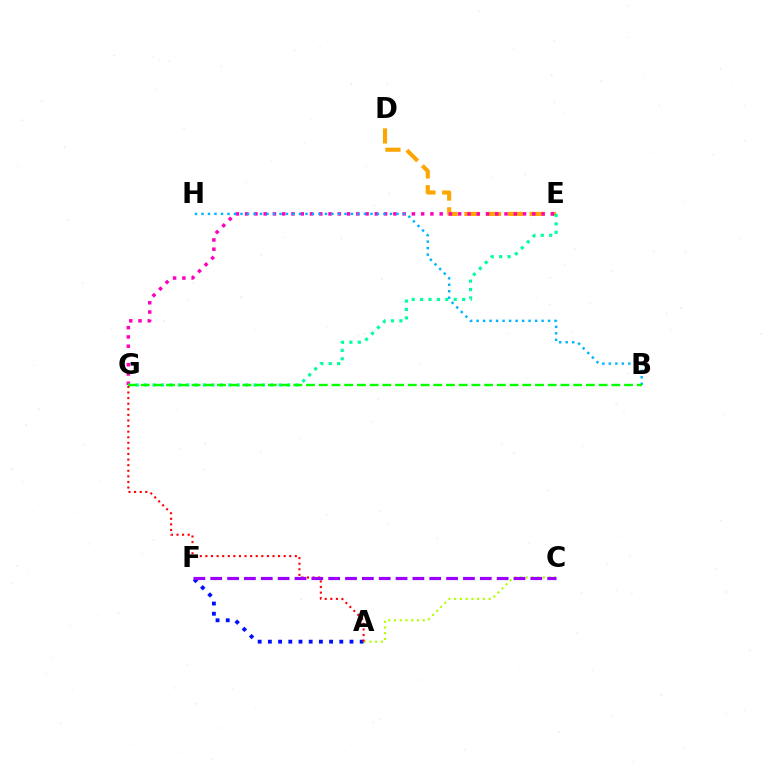{('D', 'E'): [{'color': '#ffa500', 'line_style': 'dashed', 'thickness': 2.96}], ('A', 'F'): [{'color': '#0010ff', 'line_style': 'dotted', 'thickness': 2.77}], ('E', 'G'): [{'color': '#ff00bd', 'line_style': 'dotted', 'thickness': 2.52}, {'color': '#00ff9d', 'line_style': 'dotted', 'thickness': 2.29}], ('A', 'C'): [{'color': '#b3ff00', 'line_style': 'dotted', 'thickness': 1.56}], ('B', 'H'): [{'color': '#00b5ff', 'line_style': 'dotted', 'thickness': 1.77}], ('B', 'G'): [{'color': '#08ff00', 'line_style': 'dashed', 'thickness': 1.73}], ('A', 'G'): [{'color': '#ff0000', 'line_style': 'dotted', 'thickness': 1.52}], ('C', 'F'): [{'color': '#9b00ff', 'line_style': 'dashed', 'thickness': 2.29}]}